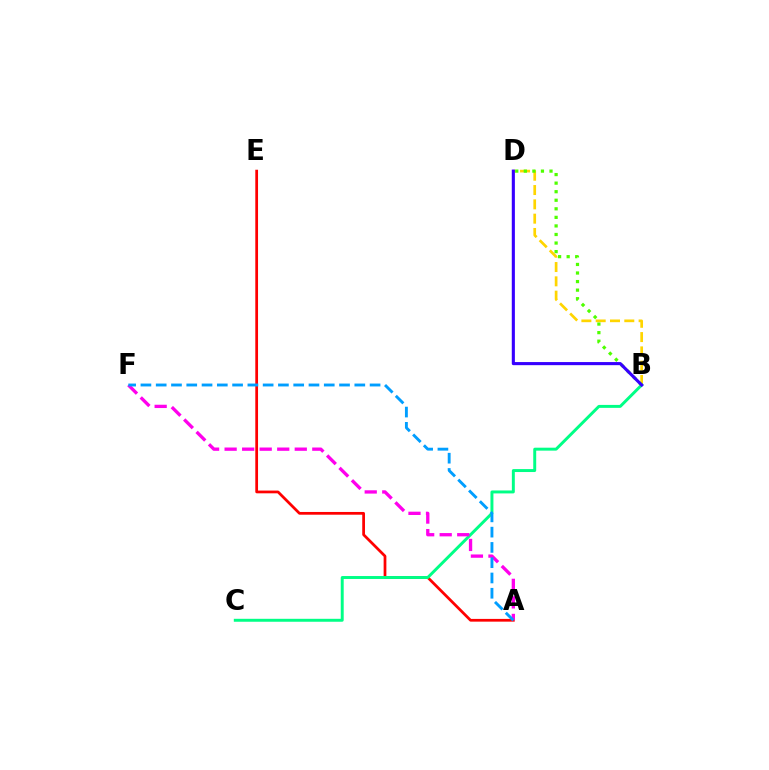{('B', 'D'): [{'color': '#ffd500', 'line_style': 'dashed', 'thickness': 1.94}, {'color': '#4fff00', 'line_style': 'dotted', 'thickness': 2.33}, {'color': '#3700ff', 'line_style': 'solid', 'thickness': 2.24}], ('A', 'E'): [{'color': '#ff0000', 'line_style': 'solid', 'thickness': 1.98}], ('B', 'C'): [{'color': '#00ff86', 'line_style': 'solid', 'thickness': 2.12}], ('A', 'F'): [{'color': '#ff00ed', 'line_style': 'dashed', 'thickness': 2.38}, {'color': '#009eff', 'line_style': 'dashed', 'thickness': 2.08}]}